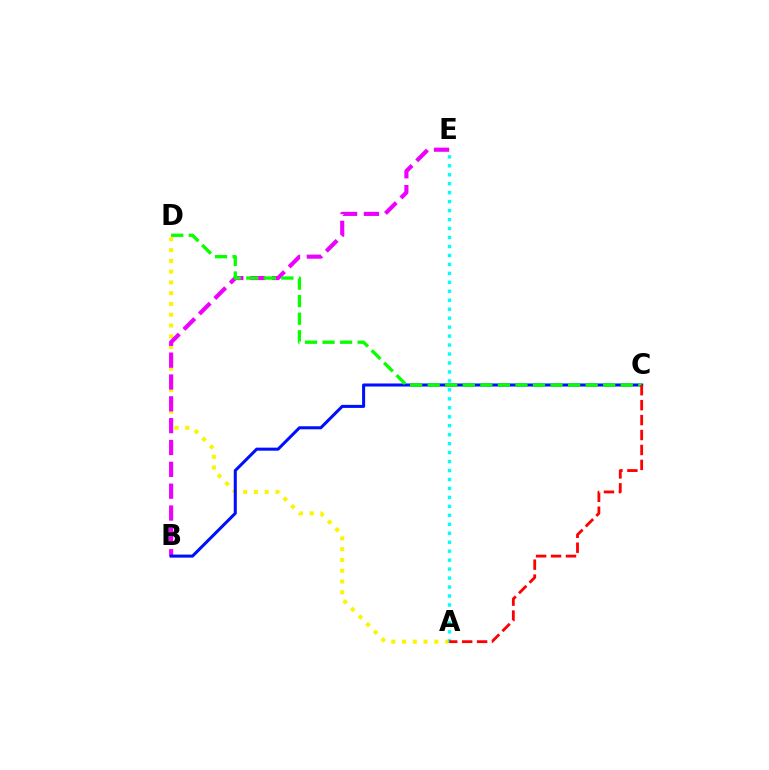{('A', 'D'): [{'color': '#fcf500', 'line_style': 'dotted', 'thickness': 2.93}], ('B', 'E'): [{'color': '#ee00ff', 'line_style': 'dashed', 'thickness': 2.97}], ('B', 'C'): [{'color': '#0010ff', 'line_style': 'solid', 'thickness': 2.19}], ('A', 'E'): [{'color': '#00fff6', 'line_style': 'dotted', 'thickness': 2.44}], ('C', 'D'): [{'color': '#08ff00', 'line_style': 'dashed', 'thickness': 2.38}], ('A', 'C'): [{'color': '#ff0000', 'line_style': 'dashed', 'thickness': 2.03}]}